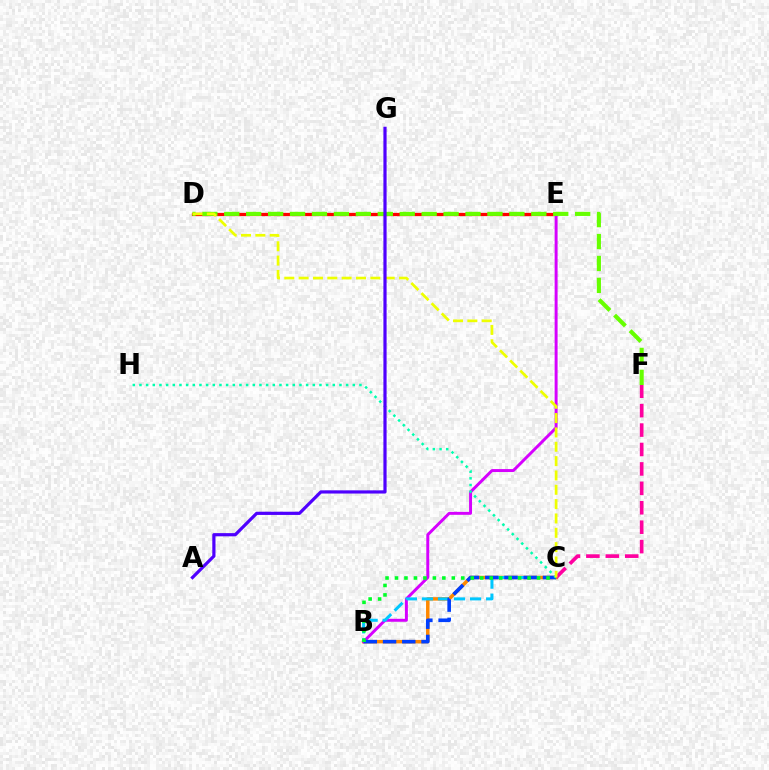{('D', 'E'): [{'color': '#ff0000', 'line_style': 'solid', 'thickness': 2.35}], ('B', 'C'): [{'color': '#ff8800', 'line_style': 'solid', 'thickness': 2.51}, {'color': '#00c7ff', 'line_style': 'dashed', 'thickness': 2.18}, {'color': '#003fff', 'line_style': 'dashed', 'thickness': 2.61}, {'color': '#00ff27', 'line_style': 'dotted', 'thickness': 2.57}], ('B', 'E'): [{'color': '#d600ff', 'line_style': 'solid', 'thickness': 2.13}], ('C', 'H'): [{'color': '#00ffaf', 'line_style': 'dotted', 'thickness': 1.81}], ('D', 'F'): [{'color': '#66ff00', 'line_style': 'dashed', 'thickness': 2.98}], ('C', 'F'): [{'color': '#ff00a0', 'line_style': 'dashed', 'thickness': 2.64}], ('C', 'D'): [{'color': '#eeff00', 'line_style': 'dashed', 'thickness': 1.95}], ('A', 'G'): [{'color': '#4f00ff', 'line_style': 'solid', 'thickness': 2.3}]}